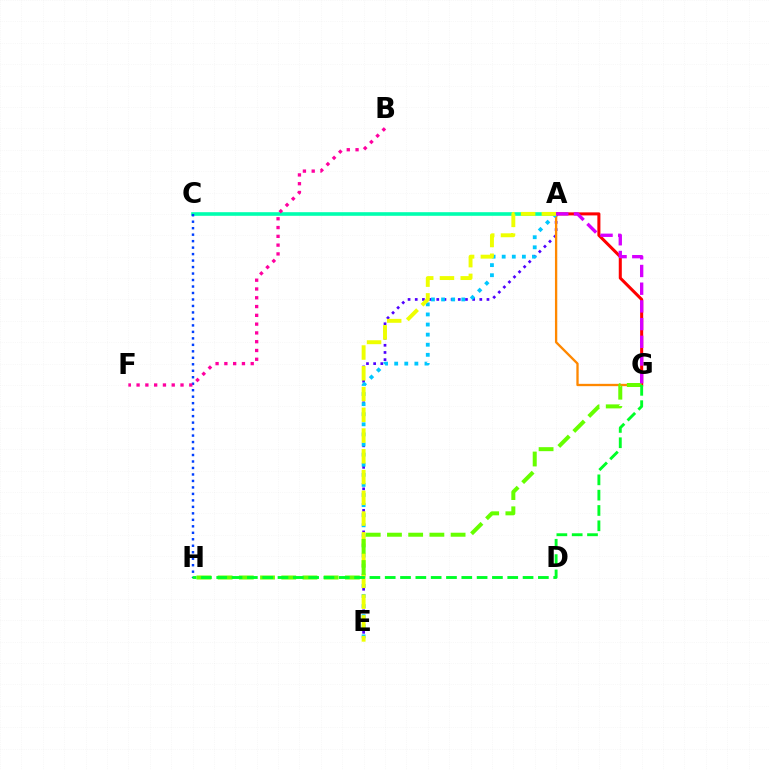{('A', 'C'): [{'color': '#00ffaf', 'line_style': 'solid', 'thickness': 2.6}], ('C', 'H'): [{'color': '#003fff', 'line_style': 'dotted', 'thickness': 1.76}], ('A', 'E'): [{'color': '#4f00ff', 'line_style': 'dotted', 'thickness': 1.95}, {'color': '#00c7ff', 'line_style': 'dotted', 'thickness': 2.74}, {'color': '#eeff00', 'line_style': 'dashed', 'thickness': 2.82}], ('A', 'G'): [{'color': '#ff8800', 'line_style': 'solid', 'thickness': 1.67}, {'color': '#ff0000', 'line_style': 'solid', 'thickness': 2.19}, {'color': '#d600ff', 'line_style': 'dashed', 'thickness': 2.41}], ('B', 'F'): [{'color': '#ff00a0', 'line_style': 'dotted', 'thickness': 2.39}], ('G', 'H'): [{'color': '#66ff00', 'line_style': 'dashed', 'thickness': 2.88}, {'color': '#00ff27', 'line_style': 'dashed', 'thickness': 2.08}]}